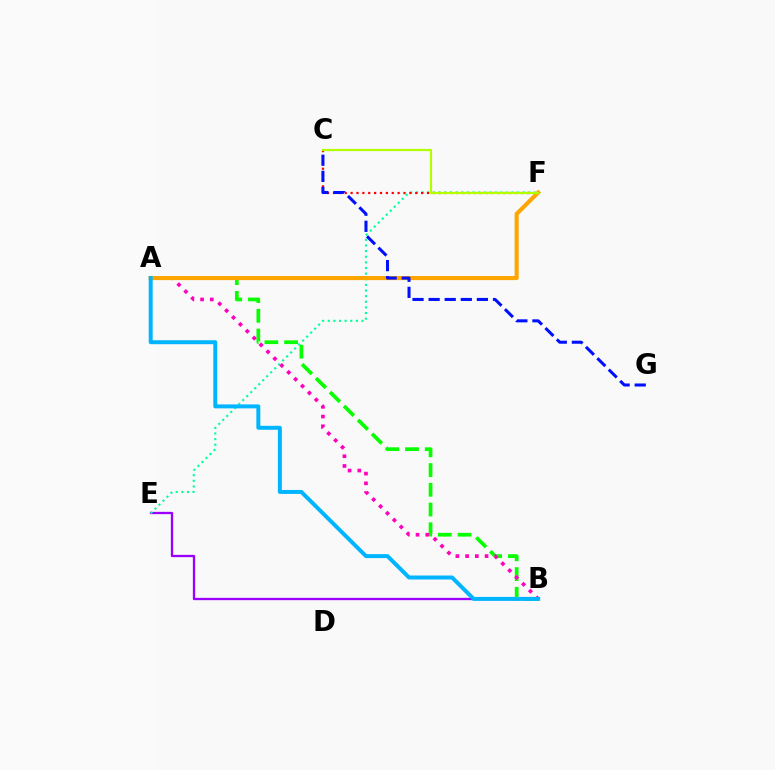{('B', 'E'): [{'color': '#9b00ff', 'line_style': 'solid', 'thickness': 1.66}], ('A', 'B'): [{'color': '#08ff00', 'line_style': 'dashed', 'thickness': 2.68}, {'color': '#ff00bd', 'line_style': 'dotted', 'thickness': 2.64}, {'color': '#00b5ff', 'line_style': 'solid', 'thickness': 2.85}], ('E', 'F'): [{'color': '#00ff9d', 'line_style': 'dotted', 'thickness': 1.53}], ('C', 'F'): [{'color': '#ff0000', 'line_style': 'dotted', 'thickness': 1.6}, {'color': '#b3ff00', 'line_style': 'solid', 'thickness': 1.59}], ('A', 'F'): [{'color': '#ffa500', 'line_style': 'solid', 'thickness': 2.94}], ('C', 'G'): [{'color': '#0010ff', 'line_style': 'dashed', 'thickness': 2.19}]}